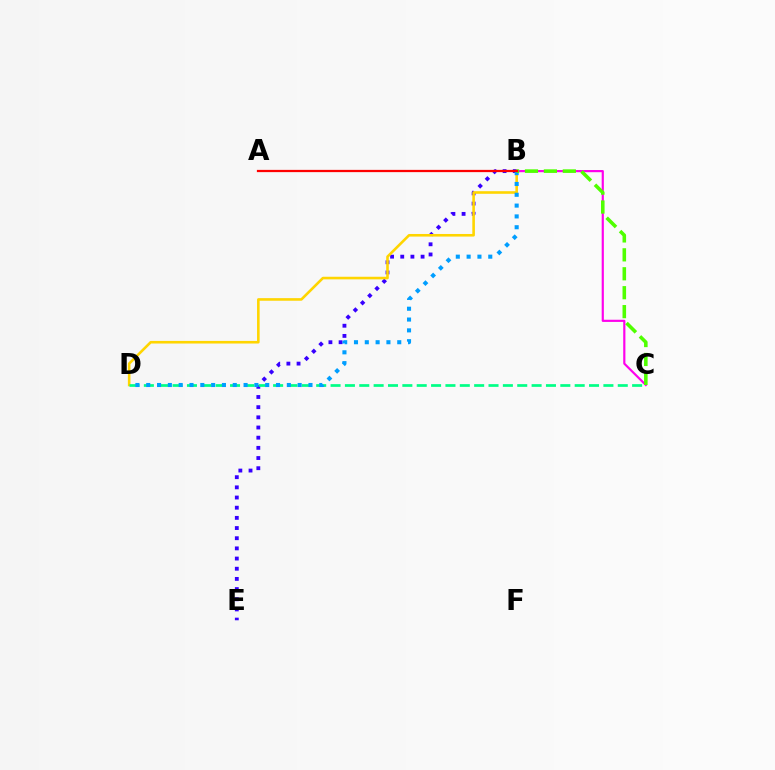{('B', 'E'): [{'color': '#3700ff', 'line_style': 'dotted', 'thickness': 2.76}], ('B', 'D'): [{'color': '#ffd500', 'line_style': 'solid', 'thickness': 1.87}, {'color': '#009eff', 'line_style': 'dotted', 'thickness': 2.94}], ('B', 'C'): [{'color': '#ff00ed', 'line_style': 'solid', 'thickness': 1.57}, {'color': '#4fff00', 'line_style': 'dashed', 'thickness': 2.57}], ('C', 'D'): [{'color': '#00ff86', 'line_style': 'dashed', 'thickness': 1.95}], ('A', 'B'): [{'color': '#ff0000', 'line_style': 'solid', 'thickness': 1.62}]}